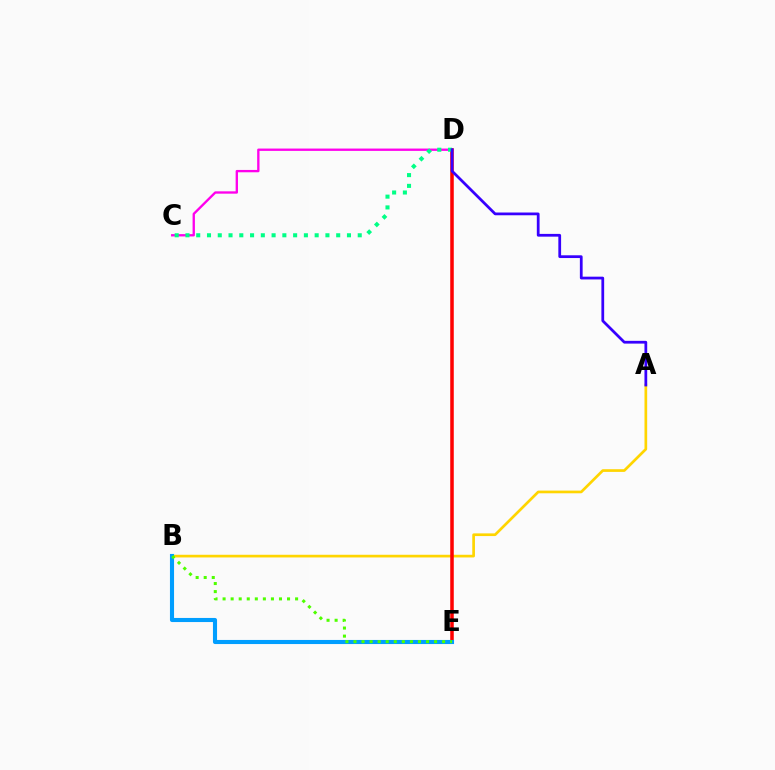{('A', 'B'): [{'color': '#ffd500', 'line_style': 'solid', 'thickness': 1.93}], ('C', 'D'): [{'color': '#ff00ed', 'line_style': 'solid', 'thickness': 1.68}, {'color': '#00ff86', 'line_style': 'dotted', 'thickness': 2.93}], ('D', 'E'): [{'color': '#ff0000', 'line_style': 'solid', 'thickness': 2.54}], ('A', 'D'): [{'color': '#3700ff', 'line_style': 'solid', 'thickness': 1.98}], ('B', 'E'): [{'color': '#009eff', 'line_style': 'solid', 'thickness': 2.95}, {'color': '#4fff00', 'line_style': 'dotted', 'thickness': 2.19}]}